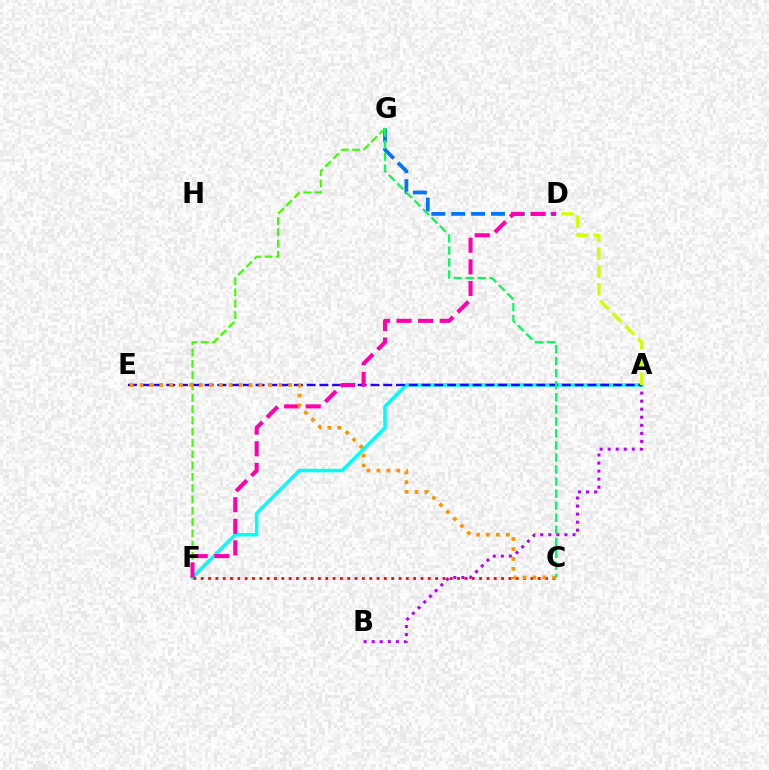{('D', 'G'): [{'color': '#0074ff', 'line_style': 'dashed', 'thickness': 2.7}], ('A', 'B'): [{'color': '#b900ff', 'line_style': 'dotted', 'thickness': 2.19}], ('A', 'F'): [{'color': '#00fff6', 'line_style': 'solid', 'thickness': 2.54}], ('C', 'F'): [{'color': '#ff0000', 'line_style': 'dotted', 'thickness': 1.99}], ('A', 'E'): [{'color': '#2500ff', 'line_style': 'dashed', 'thickness': 1.73}], ('F', 'G'): [{'color': '#3dff00', 'line_style': 'dashed', 'thickness': 1.53}], ('C', 'G'): [{'color': '#00ff5c', 'line_style': 'dashed', 'thickness': 1.64}], ('D', 'F'): [{'color': '#ff00ac', 'line_style': 'dashed', 'thickness': 2.93}], ('C', 'E'): [{'color': '#ff9400', 'line_style': 'dotted', 'thickness': 2.69}], ('A', 'D'): [{'color': '#d1ff00', 'line_style': 'dashed', 'thickness': 2.42}]}